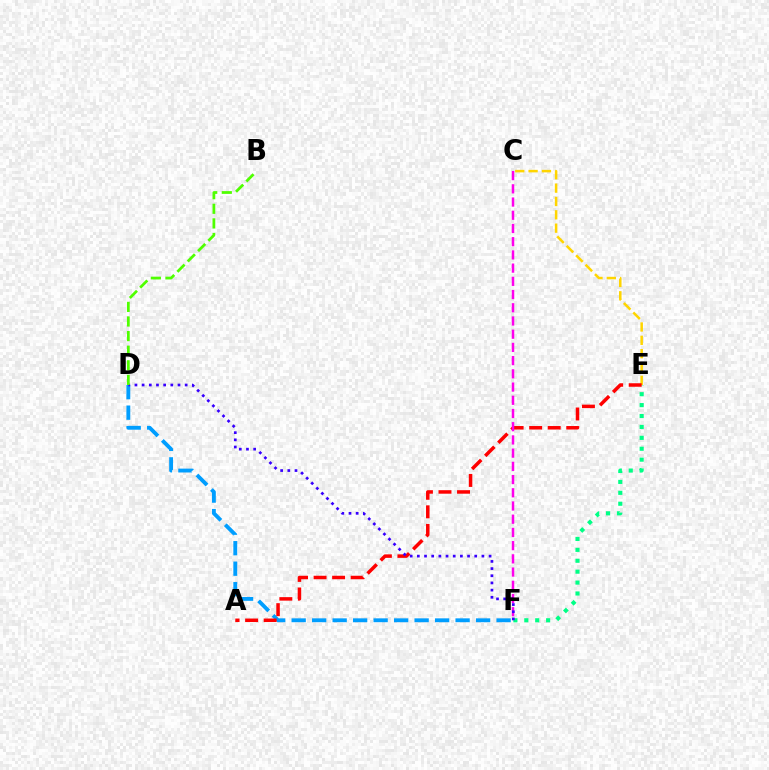{('E', 'F'): [{'color': '#00ff86', 'line_style': 'dotted', 'thickness': 2.96}], ('C', 'E'): [{'color': '#ffd500', 'line_style': 'dashed', 'thickness': 1.81}], ('D', 'F'): [{'color': '#009eff', 'line_style': 'dashed', 'thickness': 2.78}, {'color': '#3700ff', 'line_style': 'dotted', 'thickness': 1.95}], ('A', 'E'): [{'color': '#ff0000', 'line_style': 'dashed', 'thickness': 2.52}], ('C', 'F'): [{'color': '#ff00ed', 'line_style': 'dashed', 'thickness': 1.8}], ('B', 'D'): [{'color': '#4fff00', 'line_style': 'dashed', 'thickness': 1.98}]}